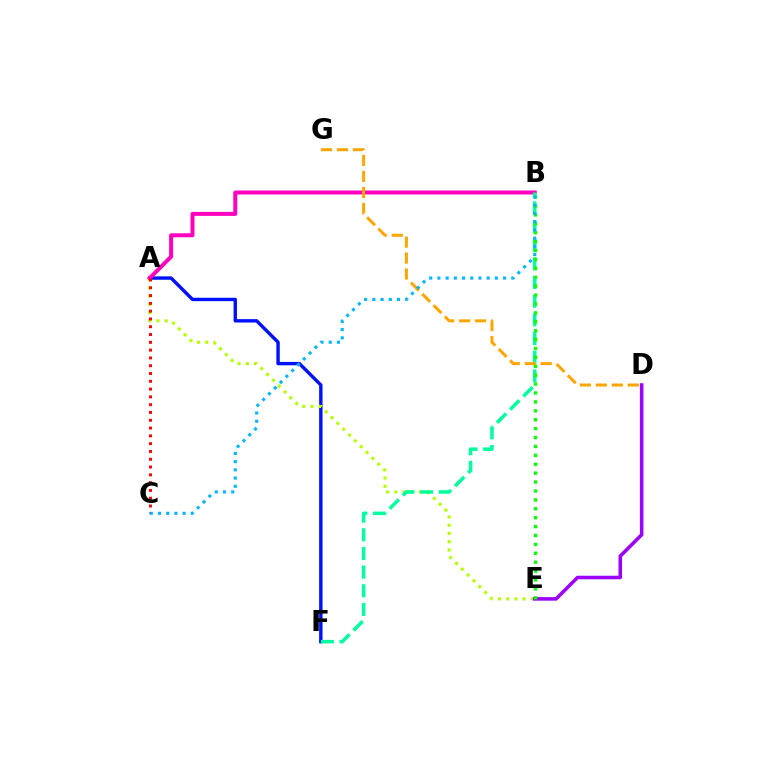{('A', 'F'): [{'color': '#0010ff', 'line_style': 'solid', 'thickness': 2.44}], ('A', 'E'): [{'color': '#b3ff00', 'line_style': 'dotted', 'thickness': 2.24}], ('A', 'B'): [{'color': '#ff00bd', 'line_style': 'solid', 'thickness': 2.88}], ('D', 'E'): [{'color': '#9b00ff', 'line_style': 'solid', 'thickness': 2.55}], ('B', 'F'): [{'color': '#00ff9d', 'line_style': 'dashed', 'thickness': 2.54}], ('A', 'C'): [{'color': '#ff0000', 'line_style': 'dotted', 'thickness': 2.12}], ('D', 'G'): [{'color': '#ffa500', 'line_style': 'dashed', 'thickness': 2.17}], ('B', 'E'): [{'color': '#08ff00', 'line_style': 'dotted', 'thickness': 2.42}], ('B', 'C'): [{'color': '#00b5ff', 'line_style': 'dotted', 'thickness': 2.23}]}